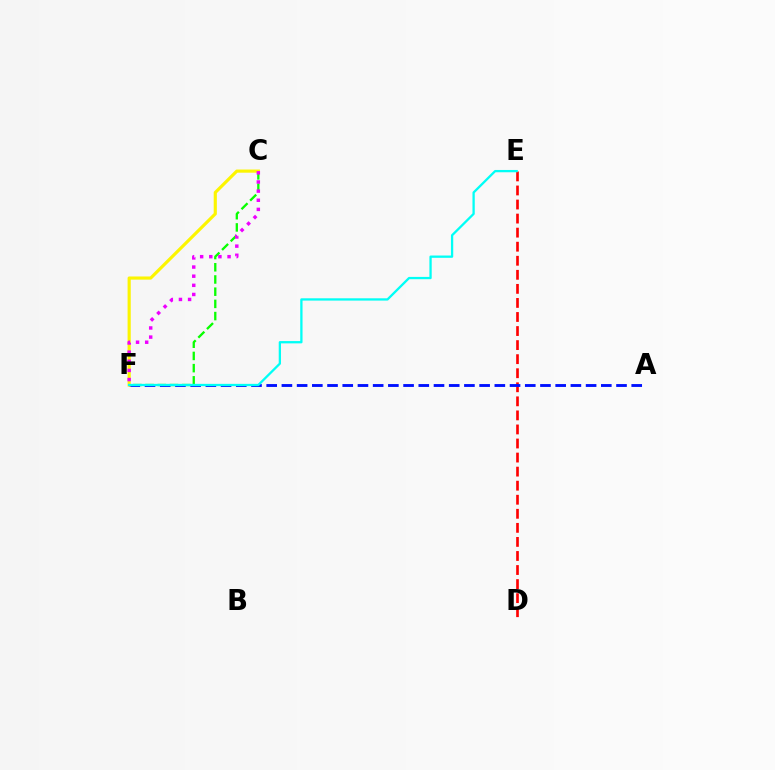{('D', 'E'): [{'color': '#ff0000', 'line_style': 'dashed', 'thickness': 1.91}], ('C', 'F'): [{'color': '#08ff00', 'line_style': 'dashed', 'thickness': 1.66}, {'color': '#fcf500', 'line_style': 'solid', 'thickness': 2.27}, {'color': '#ee00ff', 'line_style': 'dotted', 'thickness': 2.48}], ('A', 'F'): [{'color': '#0010ff', 'line_style': 'dashed', 'thickness': 2.07}], ('E', 'F'): [{'color': '#00fff6', 'line_style': 'solid', 'thickness': 1.65}]}